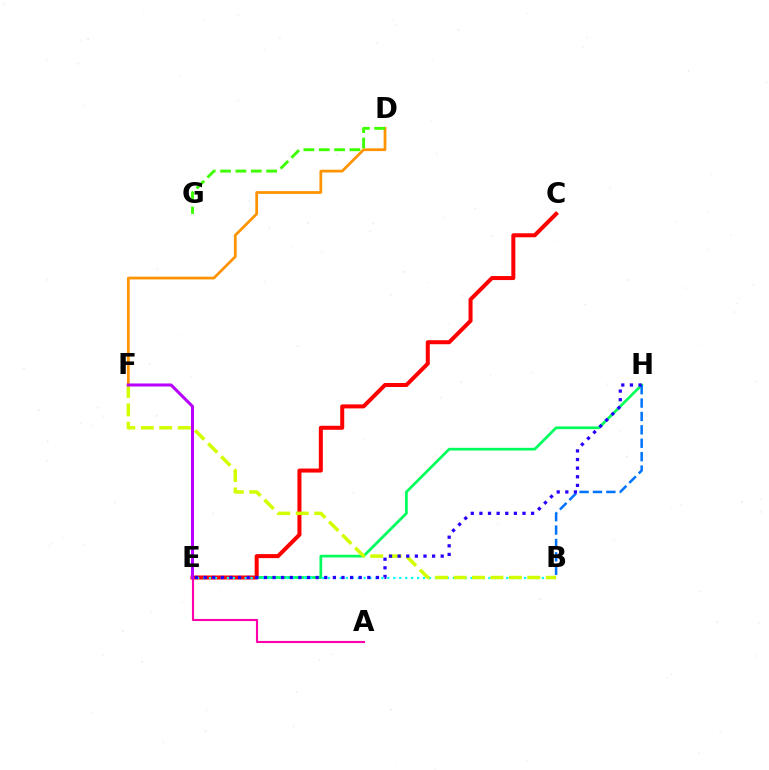{('D', 'F'): [{'color': '#ff9400', 'line_style': 'solid', 'thickness': 1.99}], ('E', 'H'): [{'color': '#00ff5c', 'line_style': 'solid', 'thickness': 1.95}, {'color': '#2500ff', 'line_style': 'dotted', 'thickness': 2.34}], ('C', 'E'): [{'color': '#ff0000', 'line_style': 'solid', 'thickness': 2.89}], ('A', 'E'): [{'color': '#ff00ac', 'line_style': 'solid', 'thickness': 1.53}], ('D', 'G'): [{'color': '#3dff00', 'line_style': 'dashed', 'thickness': 2.09}], ('B', 'E'): [{'color': '#00fff6', 'line_style': 'dotted', 'thickness': 1.62}], ('B', 'H'): [{'color': '#0074ff', 'line_style': 'dashed', 'thickness': 1.82}], ('B', 'F'): [{'color': '#d1ff00', 'line_style': 'dashed', 'thickness': 2.51}], ('E', 'F'): [{'color': '#b900ff', 'line_style': 'solid', 'thickness': 2.18}]}